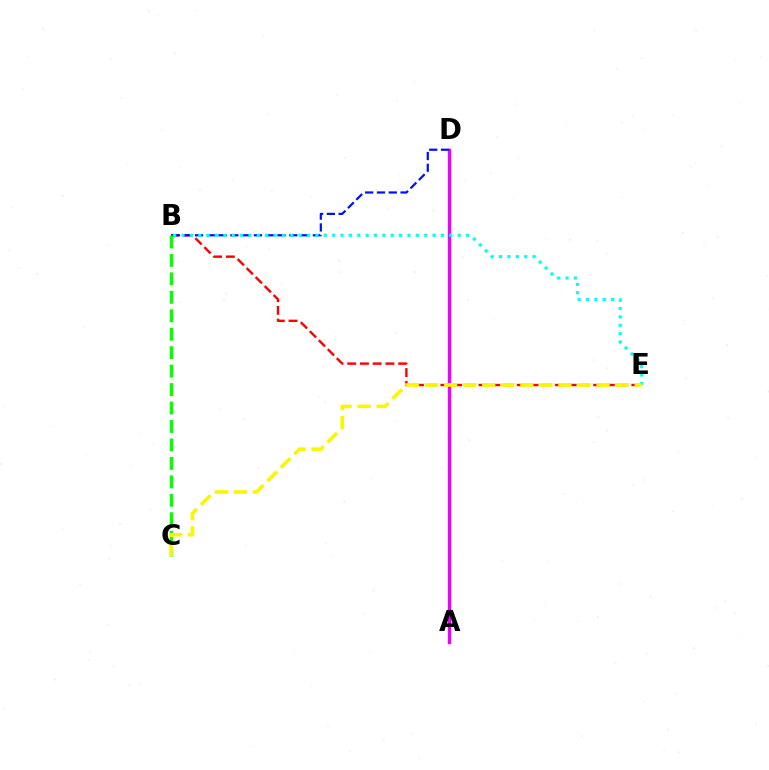{('A', 'D'): [{'color': '#ee00ff', 'line_style': 'solid', 'thickness': 2.44}], ('B', 'E'): [{'color': '#ff0000', 'line_style': 'dashed', 'thickness': 1.73}, {'color': '#00fff6', 'line_style': 'dotted', 'thickness': 2.27}], ('B', 'D'): [{'color': '#0010ff', 'line_style': 'dashed', 'thickness': 1.6}], ('B', 'C'): [{'color': '#08ff00', 'line_style': 'dashed', 'thickness': 2.51}], ('C', 'E'): [{'color': '#fcf500', 'line_style': 'dashed', 'thickness': 2.59}]}